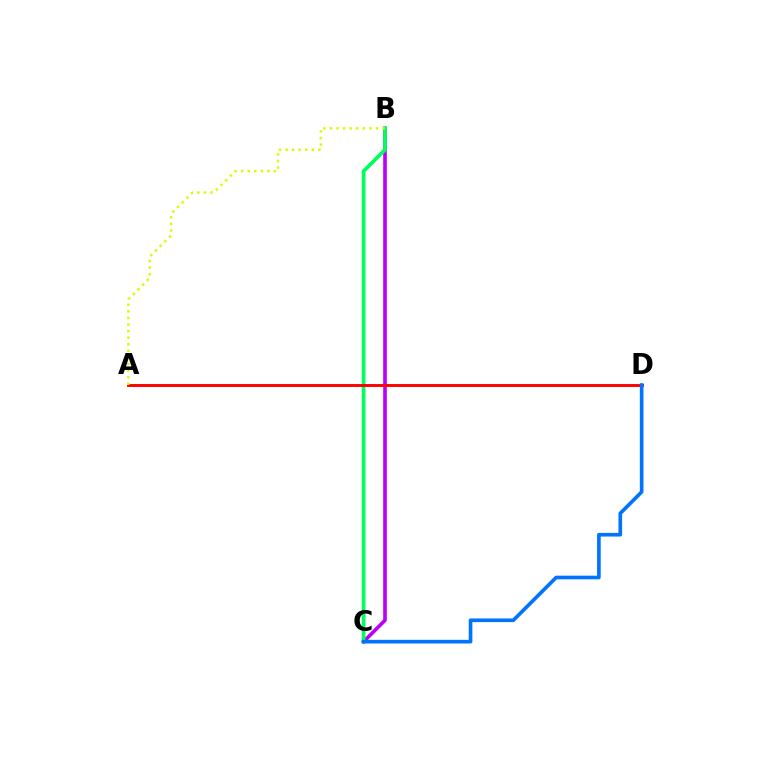{('B', 'C'): [{'color': '#b900ff', 'line_style': 'solid', 'thickness': 2.62}, {'color': '#00ff5c', 'line_style': 'solid', 'thickness': 2.66}], ('A', 'D'): [{'color': '#ff0000', 'line_style': 'solid', 'thickness': 2.1}], ('C', 'D'): [{'color': '#0074ff', 'line_style': 'solid', 'thickness': 2.62}], ('A', 'B'): [{'color': '#d1ff00', 'line_style': 'dotted', 'thickness': 1.79}]}